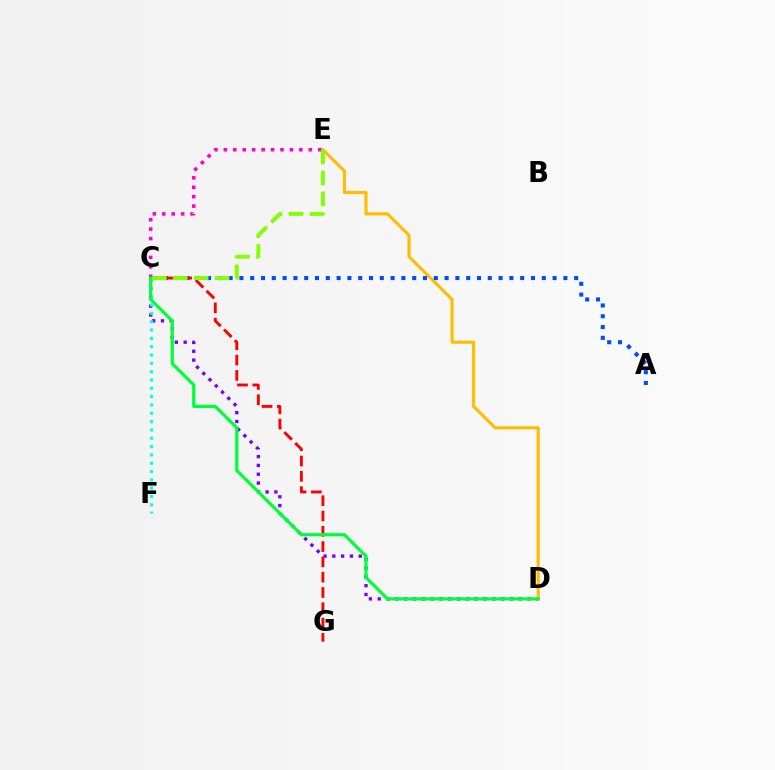{('C', 'D'): [{'color': '#7200ff', 'line_style': 'dotted', 'thickness': 2.4}, {'color': '#00ff39', 'line_style': 'solid', 'thickness': 2.31}], ('D', 'E'): [{'color': '#ffbd00', 'line_style': 'solid', 'thickness': 2.24}], ('A', 'C'): [{'color': '#004bff', 'line_style': 'dotted', 'thickness': 2.93}], ('C', 'F'): [{'color': '#00fff6', 'line_style': 'dotted', 'thickness': 2.26}], ('C', 'G'): [{'color': '#ff0000', 'line_style': 'dashed', 'thickness': 2.08}], ('C', 'E'): [{'color': '#ff00cf', 'line_style': 'dotted', 'thickness': 2.56}, {'color': '#84ff00', 'line_style': 'dashed', 'thickness': 2.84}]}